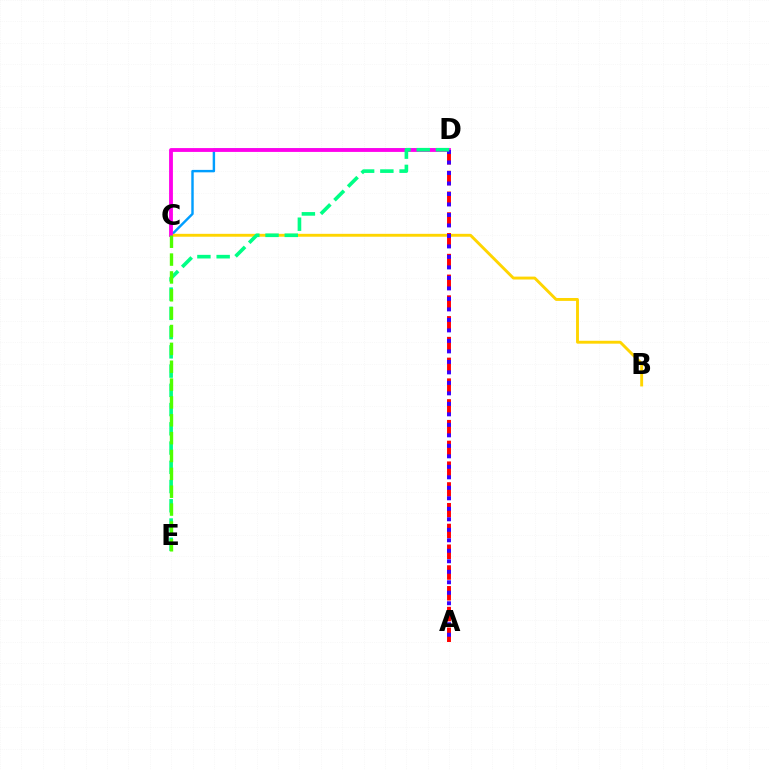{('C', 'D'): [{'color': '#009eff', 'line_style': 'solid', 'thickness': 1.75}, {'color': '#ff00ed', 'line_style': 'solid', 'thickness': 2.75}], ('B', 'C'): [{'color': '#ffd500', 'line_style': 'solid', 'thickness': 2.09}], ('A', 'D'): [{'color': '#ff0000', 'line_style': 'dashed', 'thickness': 2.82}, {'color': '#3700ff', 'line_style': 'dotted', 'thickness': 2.85}], ('D', 'E'): [{'color': '#00ff86', 'line_style': 'dashed', 'thickness': 2.61}], ('C', 'E'): [{'color': '#4fff00', 'line_style': 'dashed', 'thickness': 2.43}]}